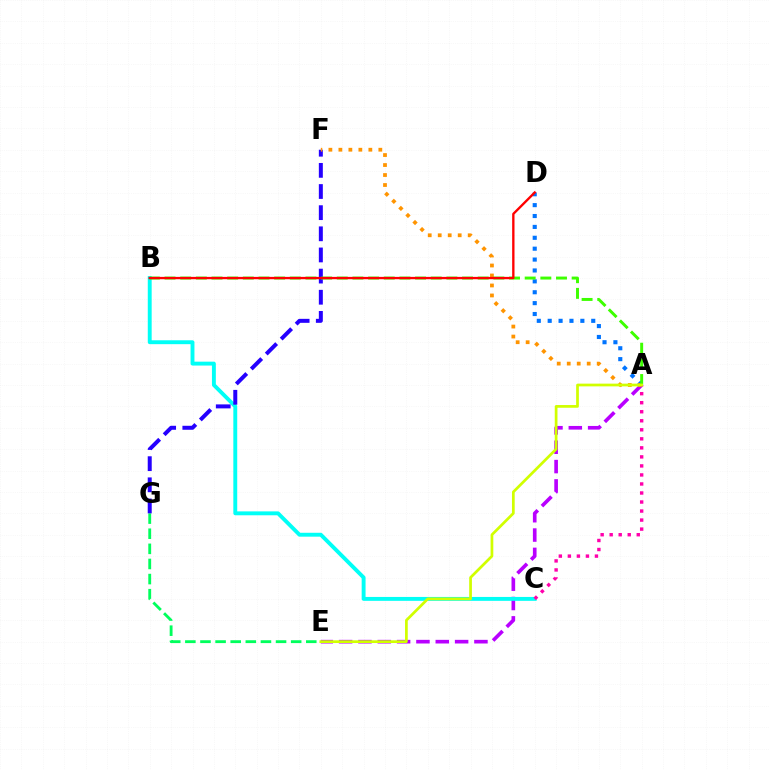{('A', 'E'): [{'color': '#b900ff', 'line_style': 'dashed', 'thickness': 2.63}, {'color': '#d1ff00', 'line_style': 'solid', 'thickness': 1.96}], ('E', 'G'): [{'color': '#00ff5c', 'line_style': 'dashed', 'thickness': 2.05}], ('B', 'C'): [{'color': '#00fff6', 'line_style': 'solid', 'thickness': 2.8}], ('A', 'D'): [{'color': '#0074ff', 'line_style': 'dotted', 'thickness': 2.96}], ('F', 'G'): [{'color': '#2500ff', 'line_style': 'dashed', 'thickness': 2.87}], ('A', 'F'): [{'color': '#ff9400', 'line_style': 'dotted', 'thickness': 2.71}], ('A', 'C'): [{'color': '#ff00ac', 'line_style': 'dotted', 'thickness': 2.45}], ('A', 'B'): [{'color': '#3dff00', 'line_style': 'dashed', 'thickness': 2.13}], ('B', 'D'): [{'color': '#ff0000', 'line_style': 'solid', 'thickness': 1.69}]}